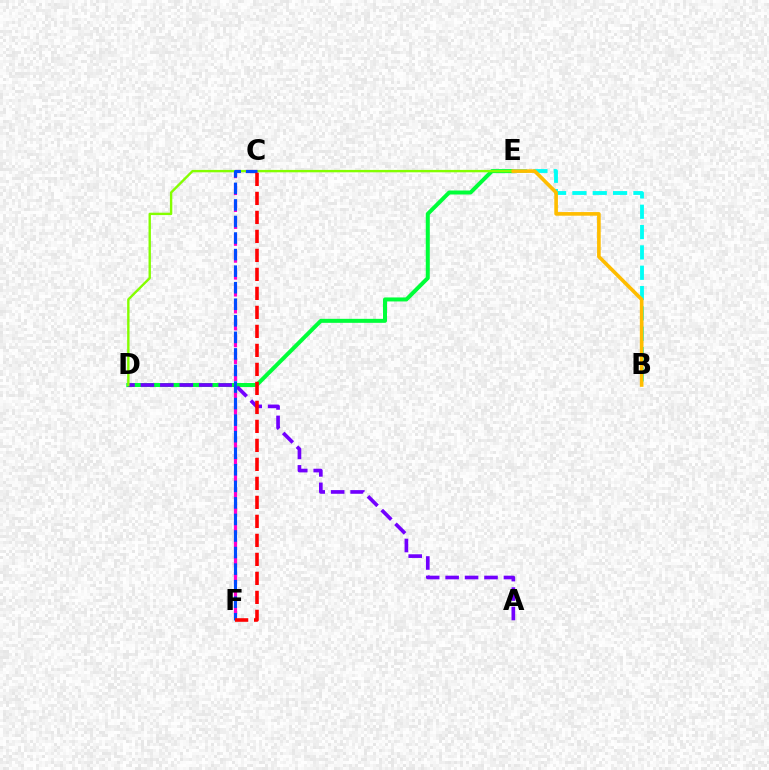{('C', 'F'): [{'color': '#ff00cf', 'line_style': 'dashed', 'thickness': 2.3}, {'color': '#004bff', 'line_style': 'dashed', 'thickness': 2.25}, {'color': '#ff0000', 'line_style': 'dashed', 'thickness': 2.58}], ('D', 'E'): [{'color': '#00ff39', 'line_style': 'solid', 'thickness': 2.88}, {'color': '#84ff00', 'line_style': 'solid', 'thickness': 1.72}], ('A', 'D'): [{'color': '#7200ff', 'line_style': 'dashed', 'thickness': 2.64}], ('B', 'E'): [{'color': '#00fff6', 'line_style': 'dashed', 'thickness': 2.76}, {'color': '#ffbd00', 'line_style': 'solid', 'thickness': 2.62}]}